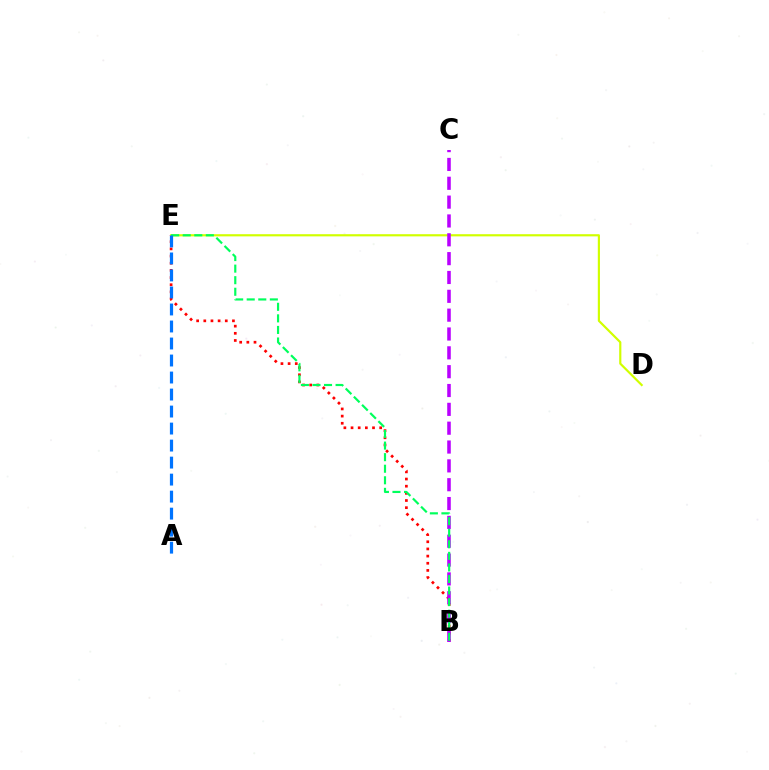{('B', 'E'): [{'color': '#ff0000', 'line_style': 'dotted', 'thickness': 1.95}, {'color': '#00ff5c', 'line_style': 'dashed', 'thickness': 1.57}], ('D', 'E'): [{'color': '#d1ff00', 'line_style': 'solid', 'thickness': 1.57}], ('B', 'C'): [{'color': '#b900ff', 'line_style': 'dashed', 'thickness': 2.56}], ('A', 'E'): [{'color': '#0074ff', 'line_style': 'dashed', 'thickness': 2.31}]}